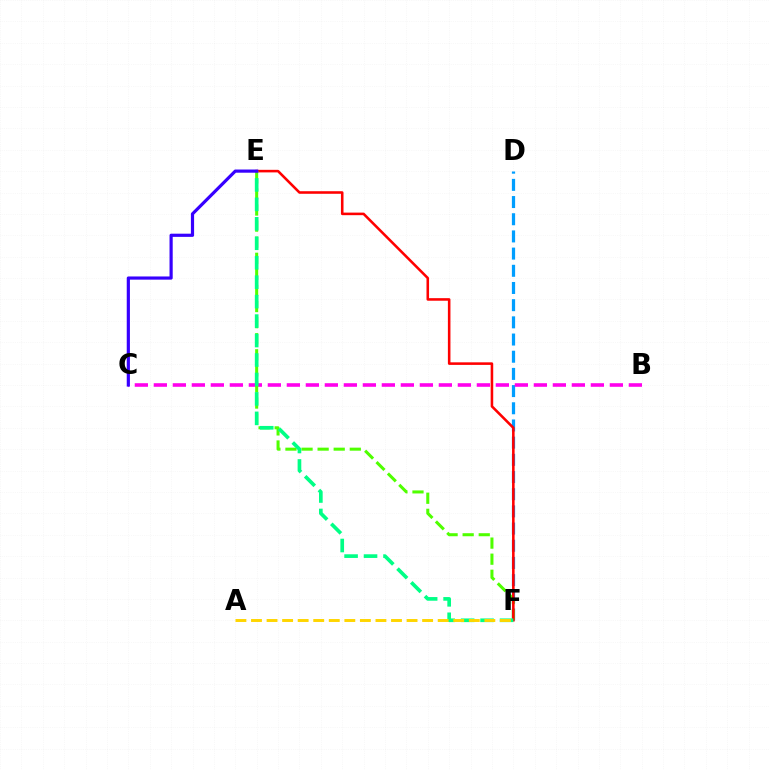{('D', 'F'): [{'color': '#009eff', 'line_style': 'dashed', 'thickness': 2.33}], ('B', 'C'): [{'color': '#ff00ed', 'line_style': 'dashed', 'thickness': 2.58}], ('E', 'F'): [{'color': '#4fff00', 'line_style': 'dashed', 'thickness': 2.18}, {'color': '#ff0000', 'line_style': 'solid', 'thickness': 1.85}, {'color': '#00ff86', 'line_style': 'dashed', 'thickness': 2.64}], ('A', 'F'): [{'color': '#ffd500', 'line_style': 'dashed', 'thickness': 2.11}], ('C', 'E'): [{'color': '#3700ff', 'line_style': 'solid', 'thickness': 2.29}]}